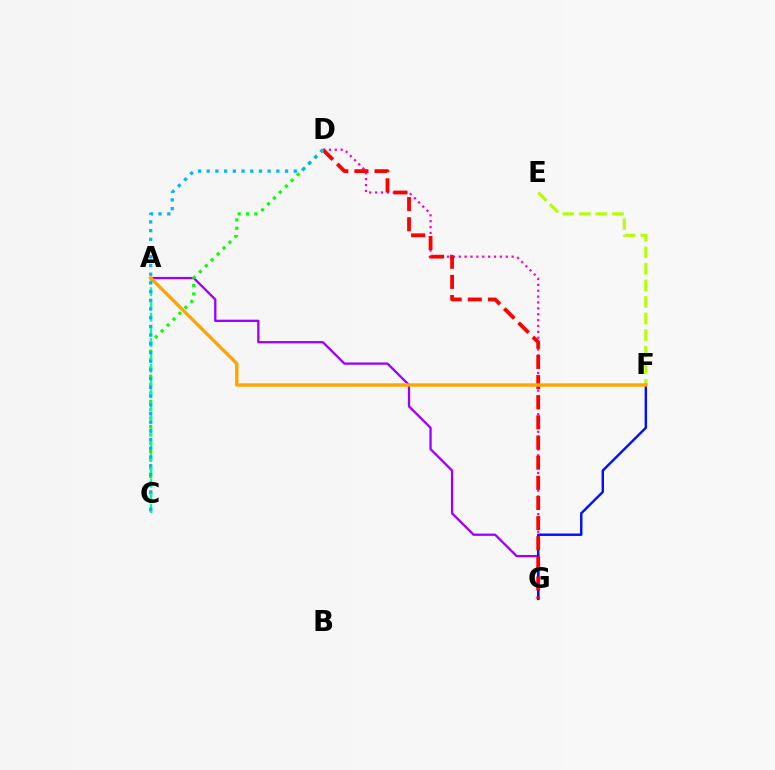{('E', 'F'): [{'color': '#b3ff00', 'line_style': 'dashed', 'thickness': 2.25}], ('D', 'G'): [{'color': '#ff00bd', 'line_style': 'dotted', 'thickness': 1.6}, {'color': '#ff0000', 'line_style': 'dashed', 'thickness': 2.74}], ('A', 'G'): [{'color': '#9b00ff', 'line_style': 'solid', 'thickness': 1.65}], ('F', 'G'): [{'color': '#0010ff', 'line_style': 'solid', 'thickness': 1.74}], ('C', 'D'): [{'color': '#08ff00', 'line_style': 'dotted', 'thickness': 2.27}, {'color': '#00b5ff', 'line_style': 'dotted', 'thickness': 2.37}], ('A', 'C'): [{'color': '#00ff9d', 'line_style': 'dashed', 'thickness': 1.73}], ('A', 'F'): [{'color': '#ffa500', 'line_style': 'solid', 'thickness': 2.45}]}